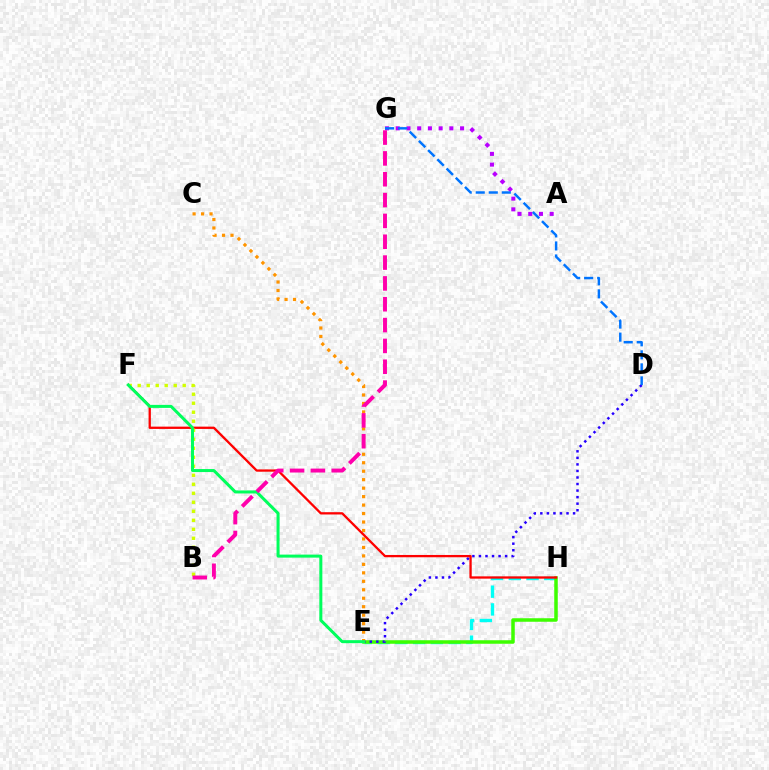{('E', 'H'): [{'color': '#00fff6', 'line_style': 'dashed', 'thickness': 2.41}, {'color': '#3dff00', 'line_style': 'solid', 'thickness': 2.53}], ('D', 'E'): [{'color': '#2500ff', 'line_style': 'dotted', 'thickness': 1.78}], ('C', 'E'): [{'color': '#ff9400', 'line_style': 'dotted', 'thickness': 2.3}], ('F', 'H'): [{'color': '#ff0000', 'line_style': 'solid', 'thickness': 1.65}], ('B', 'F'): [{'color': '#d1ff00', 'line_style': 'dotted', 'thickness': 2.45}], ('A', 'G'): [{'color': '#b900ff', 'line_style': 'dotted', 'thickness': 2.91}], ('E', 'F'): [{'color': '#00ff5c', 'line_style': 'solid', 'thickness': 2.17}], ('B', 'G'): [{'color': '#ff00ac', 'line_style': 'dashed', 'thickness': 2.83}], ('D', 'G'): [{'color': '#0074ff', 'line_style': 'dashed', 'thickness': 1.77}]}